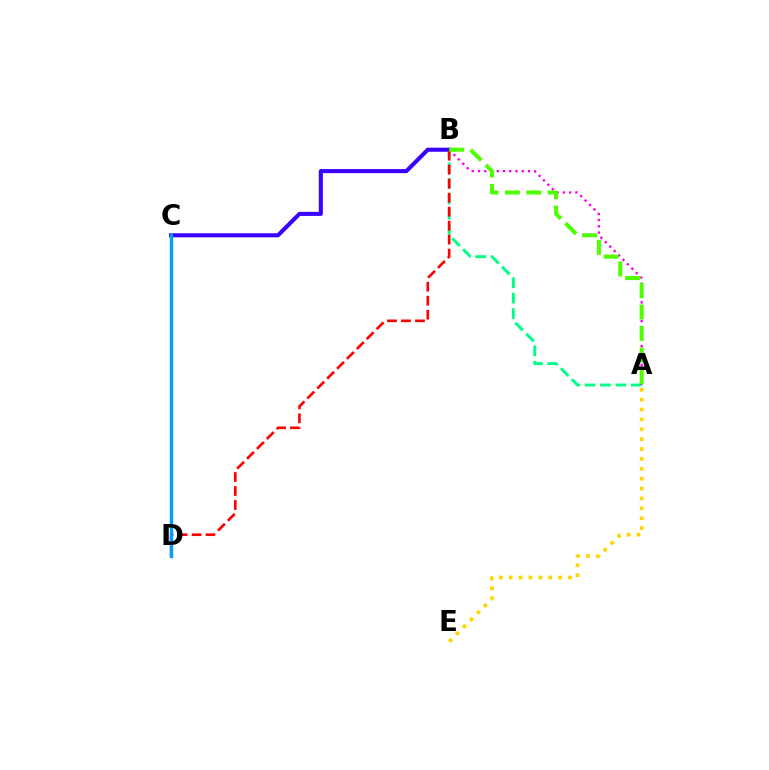{('A', 'B'): [{'color': '#00ff86', 'line_style': 'dashed', 'thickness': 2.09}, {'color': '#ff00ed', 'line_style': 'dotted', 'thickness': 1.7}, {'color': '#4fff00', 'line_style': 'dashed', 'thickness': 2.92}], ('B', 'C'): [{'color': '#3700ff', 'line_style': 'solid', 'thickness': 2.92}], ('B', 'D'): [{'color': '#ff0000', 'line_style': 'dashed', 'thickness': 1.9}], ('C', 'D'): [{'color': '#009eff', 'line_style': 'solid', 'thickness': 2.42}], ('A', 'E'): [{'color': '#ffd500', 'line_style': 'dotted', 'thickness': 2.68}]}